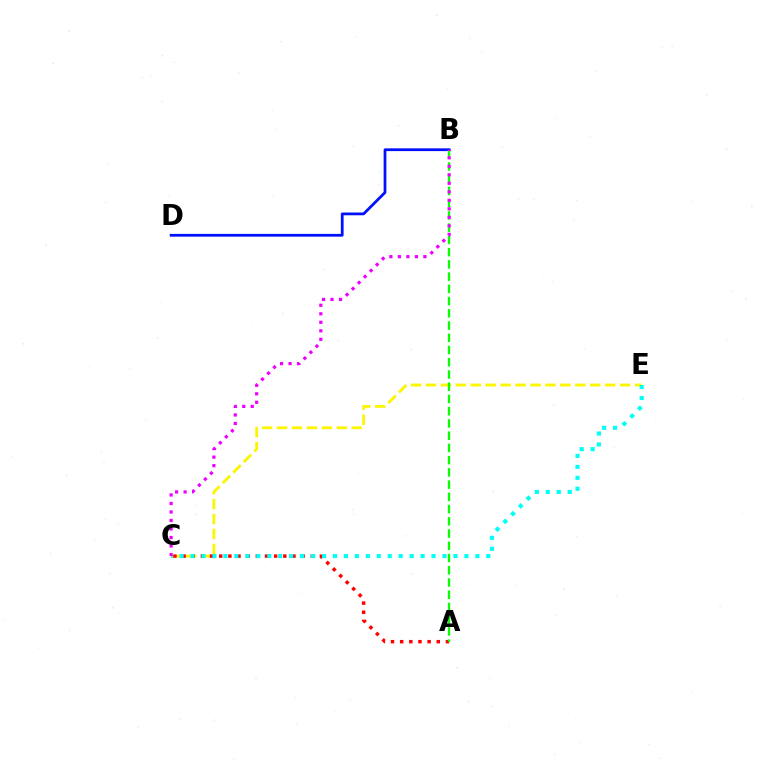{('C', 'E'): [{'color': '#fcf500', 'line_style': 'dashed', 'thickness': 2.03}, {'color': '#00fff6', 'line_style': 'dotted', 'thickness': 2.98}], ('A', 'C'): [{'color': '#ff0000', 'line_style': 'dotted', 'thickness': 2.49}], ('B', 'D'): [{'color': '#0010ff', 'line_style': 'solid', 'thickness': 1.99}], ('A', 'B'): [{'color': '#08ff00', 'line_style': 'dashed', 'thickness': 1.66}], ('B', 'C'): [{'color': '#ee00ff', 'line_style': 'dotted', 'thickness': 2.31}]}